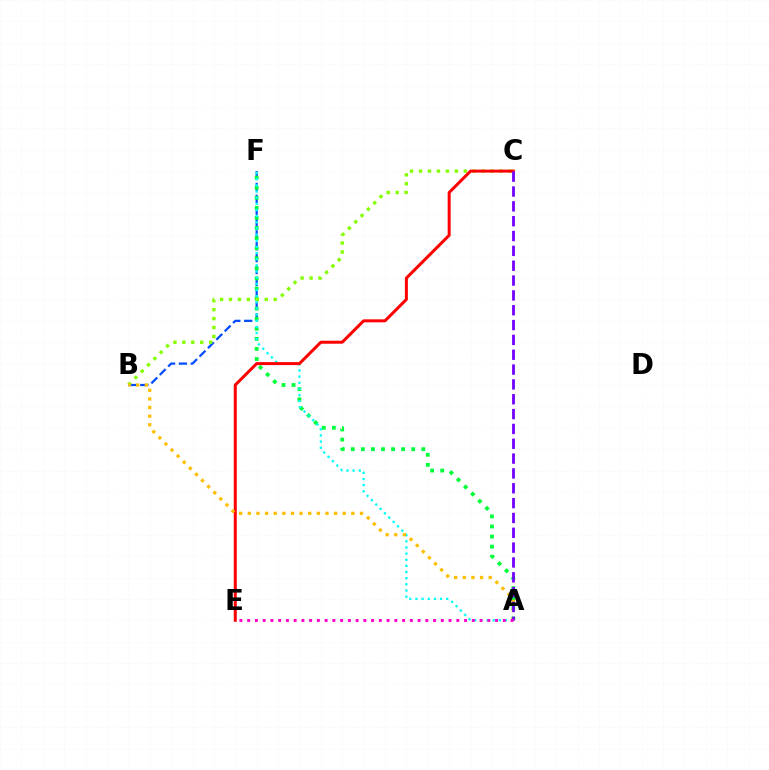{('B', 'F'): [{'color': '#004bff', 'line_style': 'dashed', 'thickness': 1.61}], ('A', 'F'): [{'color': '#00ff39', 'line_style': 'dotted', 'thickness': 2.74}, {'color': '#00fff6', 'line_style': 'dotted', 'thickness': 1.67}], ('B', 'C'): [{'color': '#84ff00', 'line_style': 'dotted', 'thickness': 2.43}], ('C', 'E'): [{'color': '#ff0000', 'line_style': 'solid', 'thickness': 2.16}], ('A', 'B'): [{'color': '#ffbd00', 'line_style': 'dotted', 'thickness': 2.34}], ('A', 'C'): [{'color': '#7200ff', 'line_style': 'dashed', 'thickness': 2.02}], ('A', 'E'): [{'color': '#ff00cf', 'line_style': 'dotted', 'thickness': 2.1}]}